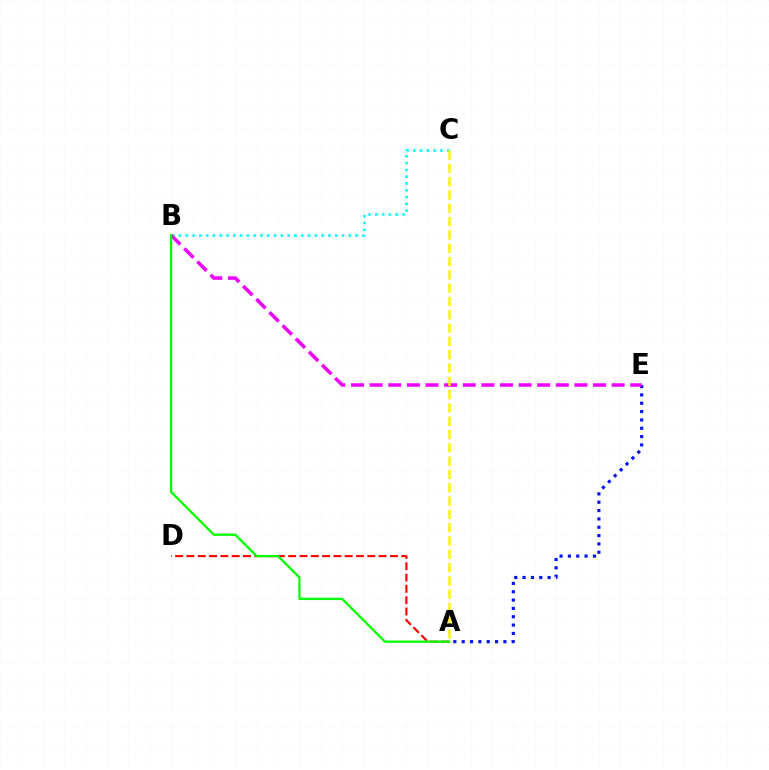{('A', 'E'): [{'color': '#0010ff', 'line_style': 'dotted', 'thickness': 2.27}], ('B', 'C'): [{'color': '#00fff6', 'line_style': 'dotted', 'thickness': 1.85}], ('A', 'D'): [{'color': '#ff0000', 'line_style': 'dashed', 'thickness': 1.54}], ('B', 'E'): [{'color': '#ee00ff', 'line_style': 'dashed', 'thickness': 2.53}], ('A', 'B'): [{'color': '#08ff00', 'line_style': 'solid', 'thickness': 1.67}], ('A', 'C'): [{'color': '#fcf500', 'line_style': 'dashed', 'thickness': 1.81}]}